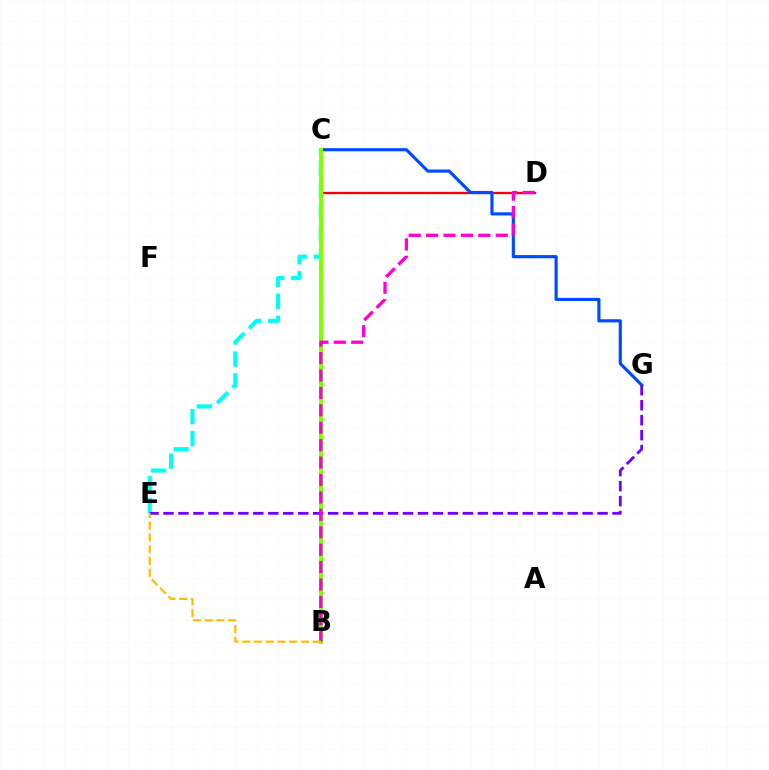{('C', 'D'): [{'color': '#ff0000', 'line_style': 'solid', 'thickness': 1.68}], ('C', 'G'): [{'color': '#004bff', 'line_style': 'solid', 'thickness': 2.28}], ('C', 'E'): [{'color': '#00fff6', 'line_style': 'dashed', 'thickness': 2.99}], ('B', 'C'): [{'color': '#00ff39', 'line_style': 'solid', 'thickness': 1.65}, {'color': '#84ff00', 'line_style': 'solid', 'thickness': 2.89}], ('E', 'G'): [{'color': '#7200ff', 'line_style': 'dashed', 'thickness': 2.03}], ('B', 'D'): [{'color': '#ff00cf', 'line_style': 'dashed', 'thickness': 2.37}], ('B', 'E'): [{'color': '#ffbd00', 'line_style': 'dashed', 'thickness': 1.6}]}